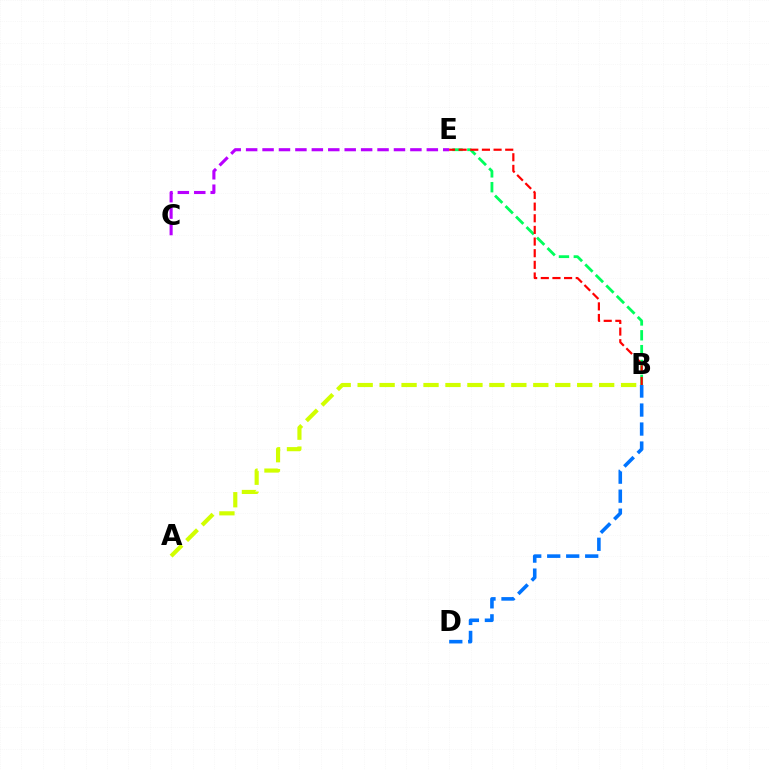{('C', 'E'): [{'color': '#b900ff', 'line_style': 'dashed', 'thickness': 2.23}], ('B', 'E'): [{'color': '#00ff5c', 'line_style': 'dashed', 'thickness': 2.02}, {'color': '#ff0000', 'line_style': 'dashed', 'thickness': 1.58}], ('B', 'D'): [{'color': '#0074ff', 'line_style': 'dashed', 'thickness': 2.58}], ('A', 'B'): [{'color': '#d1ff00', 'line_style': 'dashed', 'thickness': 2.98}]}